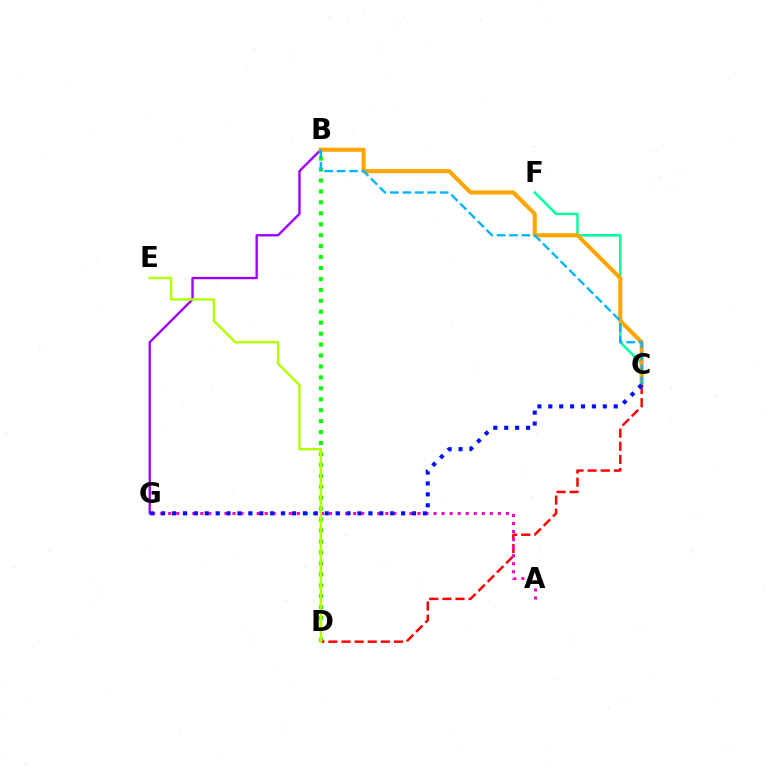{('C', 'F'): [{'color': '#00ff9d', 'line_style': 'solid', 'thickness': 1.81}], ('B', 'G'): [{'color': '#9b00ff', 'line_style': 'solid', 'thickness': 1.69}], ('B', 'D'): [{'color': '#08ff00', 'line_style': 'dotted', 'thickness': 2.97}], ('B', 'C'): [{'color': '#ffa500', 'line_style': 'solid', 'thickness': 2.95}, {'color': '#00b5ff', 'line_style': 'dashed', 'thickness': 1.69}], ('C', 'D'): [{'color': '#ff0000', 'line_style': 'dashed', 'thickness': 1.78}], ('A', 'G'): [{'color': '#ff00bd', 'line_style': 'dotted', 'thickness': 2.18}], ('C', 'G'): [{'color': '#0010ff', 'line_style': 'dotted', 'thickness': 2.96}], ('D', 'E'): [{'color': '#b3ff00', 'line_style': 'solid', 'thickness': 1.78}]}